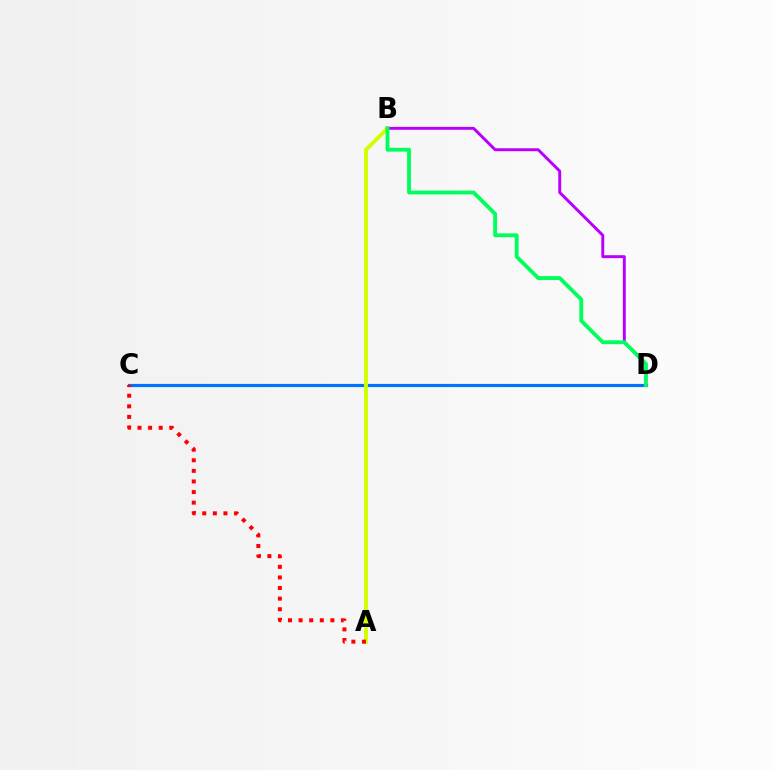{('C', 'D'): [{'color': '#0074ff', 'line_style': 'solid', 'thickness': 2.28}], ('A', 'B'): [{'color': '#d1ff00', 'line_style': 'solid', 'thickness': 2.84}], ('A', 'C'): [{'color': '#ff0000', 'line_style': 'dotted', 'thickness': 2.88}], ('B', 'D'): [{'color': '#b900ff', 'line_style': 'solid', 'thickness': 2.12}, {'color': '#00ff5c', 'line_style': 'solid', 'thickness': 2.76}]}